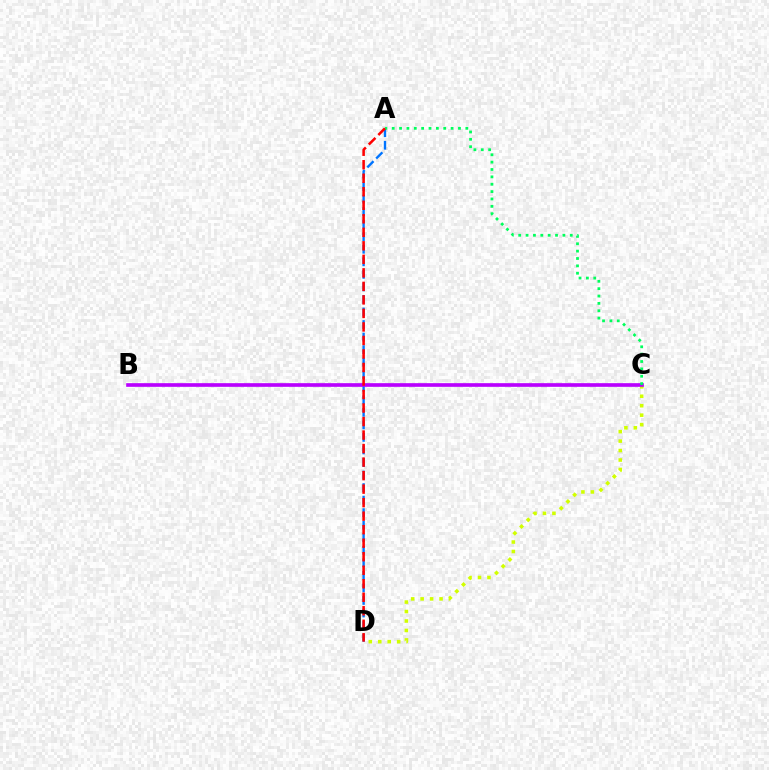{('C', 'D'): [{'color': '#d1ff00', 'line_style': 'dotted', 'thickness': 2.57}], ('A', 'D'): [{'color': '#0074ff', 'line_style': 'dashed', 'thickness': 1.7}, {'color': '#ff0000', 'line_style': 'dashed', 'thickness': 1.84}], ('B', 'C'): [{'color': '#b900ff', 'line_style': 'solid', 'thickness': 2.63}], ('A', 'C'): [{'color': '#00ff5c', 'line_style': 'dotted', 'thickness': 2.0}]}